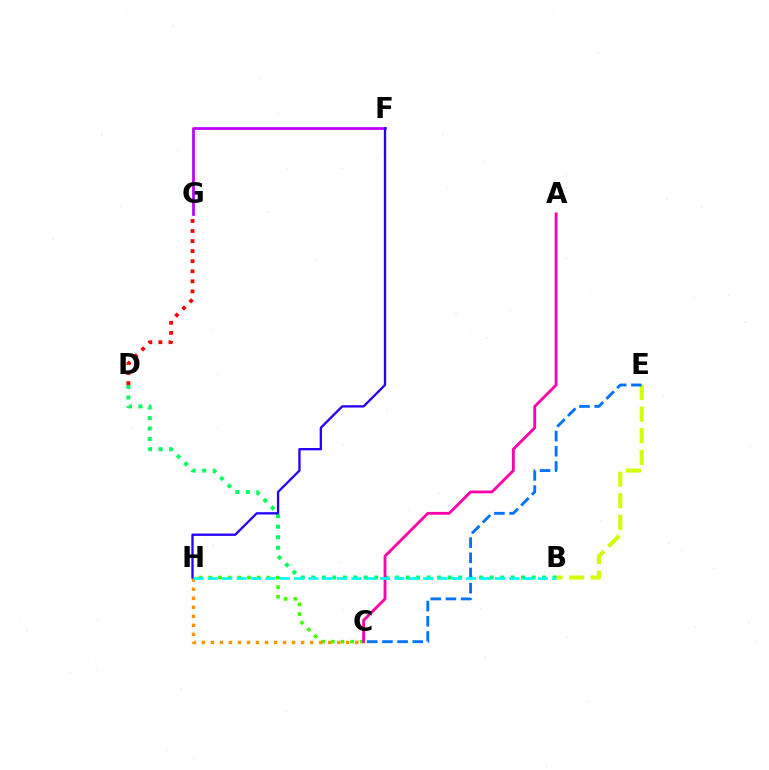{('B', 'E'): [{'color': '#d1ff00', 'line_style': 'dashed', 'thickness': 2.93}], ('C', 'H'): [{'color': '#3dff00', 'line_style': 'dotted', 'thickness': 2.63}, {'color': '#ff9400', 'line_style': 'dotted', 'thickness': 2.45}], ('F', 'G'): [{'color': '#b900ff', 'line_style': 'solid', 'thickness': 1.97}], ('B', 'D'): [{'color': '#00ff5c', 'line_style': 'dotted', 'thickness': 2.85}], ('A', 'C'): [{'color': '#ff00ac', 'line_style': 'solid', 'thickness': 2.04}], ('C', 'E'): [{'color': '#0074ff', 'line_style': 'dashed', 'thickness': 2.06}], ('D', 'G'): [{'color': '#ff0000', 'line_style': 'dotted', 'thickness': 2.73}], ('B', 'H'): [{'color': '#00fff6', 'line_style': 'dashed', 'thickness': 1.95}], ('F', 'H'): [{'color': '#2500ff', 'line_style': 'solid', 'thickness': 1.66}]}